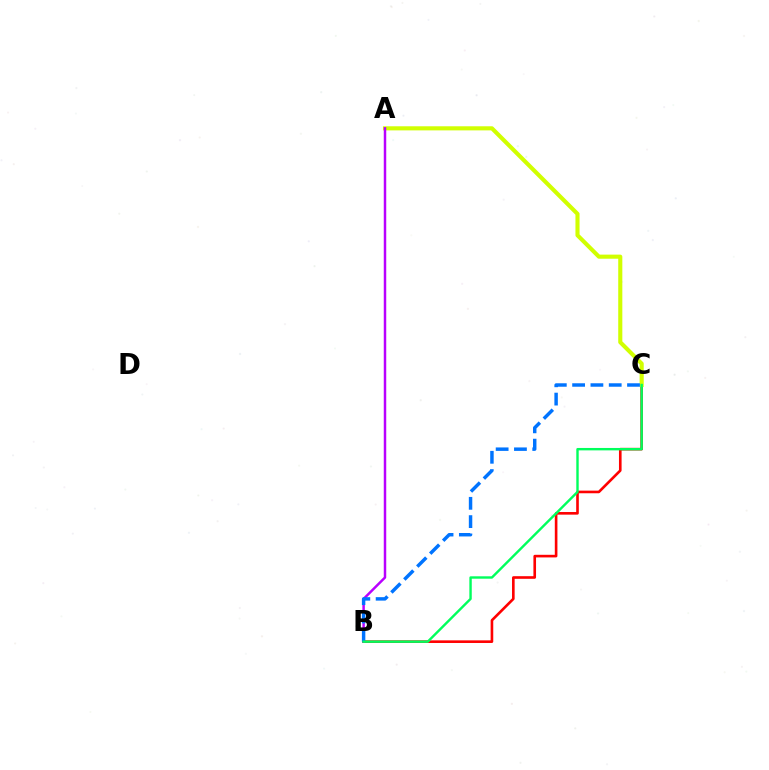{('B', 'C'): [{'color': '#ff0000', 'line_style': 'solid', 'thickness': 1.89}, {'color': '#0074ff', 'line_style': 'dashed', 'thickness': 2.49}, {'color': '#00ff5c', 'line_style': 'solid', 'thickness': 1.73}], ('A', 'C'): [{'color': '#d1ff00', 'line_style': 'solid', 'thickness': 2.95}], ('A', 'B'): [{'color': '#b900ff', 'line_style': 'solid', 'thickness': 1.78}]}